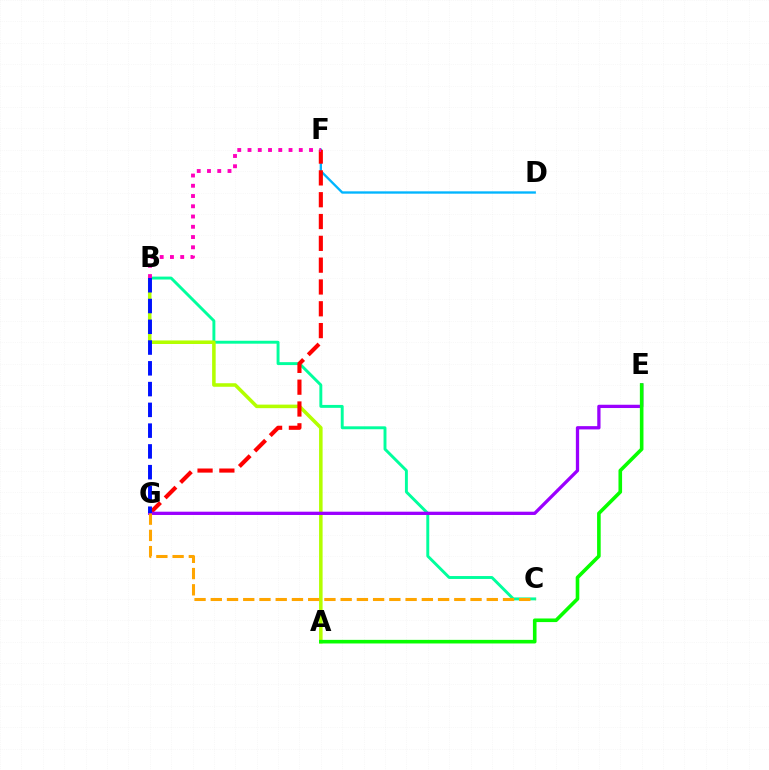{('D', 'F'): [{'color': '#00b5ff', 'line_style': 'solid', 'thickness': 1.68}], ('B', 'C'): [{'color': '#00ff9d', 'line_style': 'solid', 'thickness': 2.1}], ('A', 'B'): [{'color': '#b3ff00', 'line_style': 'solid', 'thickness': 2.55}], ('F', 'G'): [{'color': '#ff0000', 'line_style': 'dashed', 'thickness': 2.96}], ('E', 'G'): [{'color': '#9b00ff', 'line_style': 'solid', 'thickness': 2.36}], ('A', 'E'): [{'color': '#08ff00', 'line_style': 'solid', 'thickness': 2.6}], ('B', 'G'): [{'color': '#0010ff', 'line_style': 'dashed', 'thickness': 2.82}], ('B', 'F'): [{'color': '#ff00bd', 'line_style': 'dotted', 'thickness': 2.79}], ('C', 'G'): [{'color': '#ffa500', 'line_style': 'dashed', 'thickness': 2.21}]}